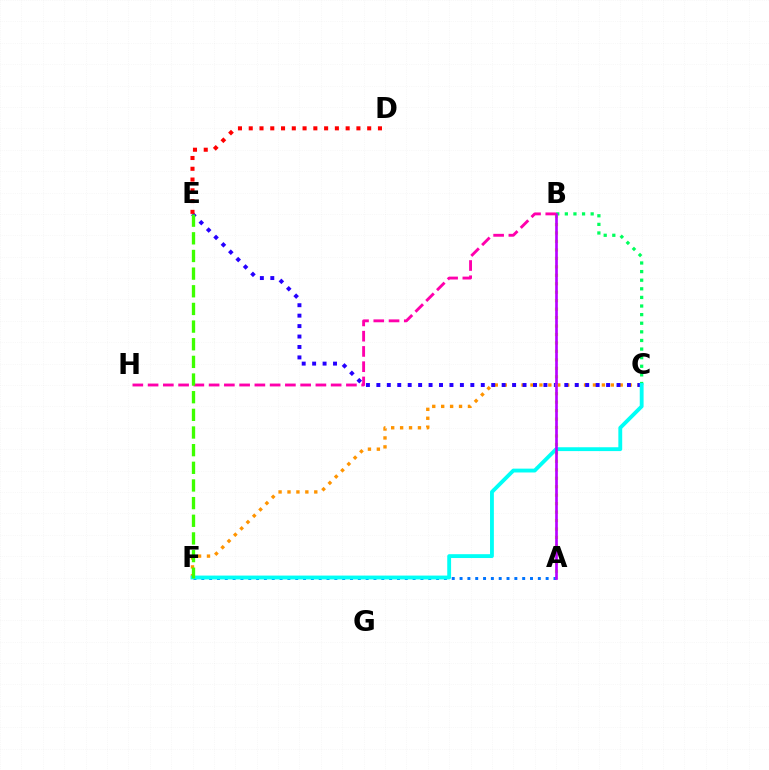{('C', 'F'): [{'color': '#ff9400', 'line_style': 'dotted', 'thickness': 2.42}, {'color': '#00fff6', 'line_style': 'solid', 'thickness': 2.77}], ('C', 'E'): [{'color': '#2500ff', 'line_style': 'dotted', 'thickness': 2.84}], ('B', 'C'): [{'color': '#00ff5c', 'line_style': 'dotted', 'thickness': 2.34}], ('A', 'F'): [{'color': '#0074ff', 'line_style': 'dotted', 'thickness': 2.13}], ('A', 'B'): [{'color': '#d1ff00', 'line_style': 'dotted', 'thickness': 2.3}, {'color': '#b900ff', 'line_style': 'solid', 'thickness': 1.92}], ('B', 'H'): [{'color': '#ff00ac', 'line_style': 'dashed', 'thickness': 2.07}], ('E', 'F'): [{'color': '#3dff00', 'line_style': 'dashed', 'thickness': 2.4}], ('D', 'E'): [{'color': '#ff0000', 'line_style': 'dotted', 'thickness': 2.93}]}